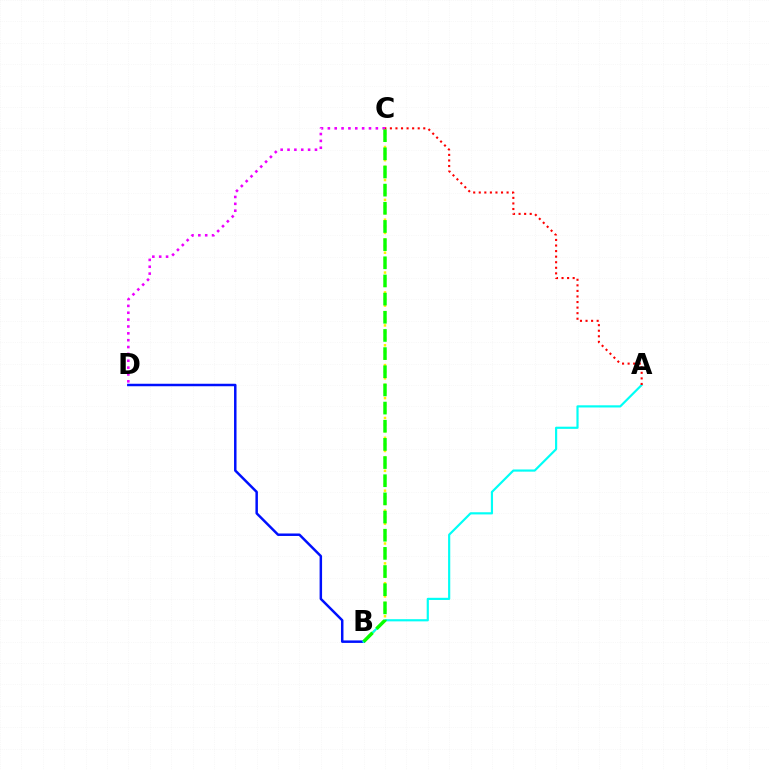{('C', 'D'): [{'color': '#ee00ff', 'line_style': 'dotted', 'thickness': 1.86}], ('B', 'C'): [{'color': '#fcf500', 'line_style': 'dotted', 'thickness': 1.8}, {'color': '#08ff00', 'line_style': 'dashed', 'thickness': 2.47}], ('B', 'D'): [{'color': '#0010ff', 'line_style': 'solid', 'thickness': 1.79}], ('A', 'B'): [{'color': '#00fff6', 'line_style': 'solid', 'thickness': 1.56}], ('A', 'C'): [{'color': '#ff0000', 'line_style': 'dotted', 'thickness': 1.51}]}